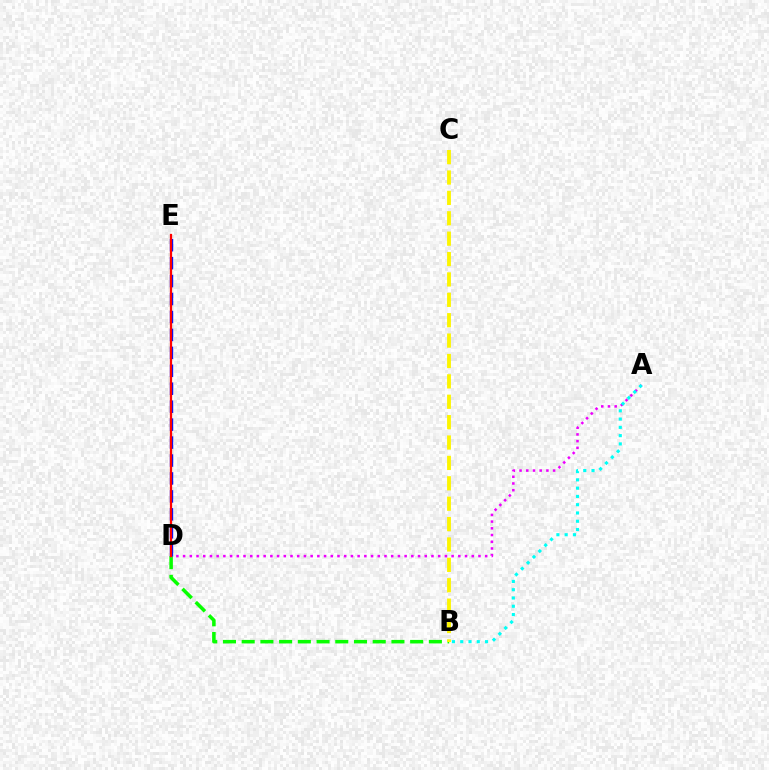{('B', 'D'): [{'color': '#08ff00', 'line_style': 'dashed', 'thickness': 2.54}], ('B', 'C'): [{'color': '#fcf500', 'line_style': 'dashed', 'thickness': 2.77}], ('D', 'E'): [{'color': '#0010ff', 'line_style': 'dashed', 'thickness': 2.44}, {'color': '#ff0000', 'line_style': 'solid', 'thickness': 1.62}], ('A', 'D'): [{'color': '#ee00ff', 'line_style': 'dotted', 'thickness': 1.82}], ('A', 'B'): [{'color': '#00fff6', 'line_style': 'dotted', 'thickness': 2.25}]}